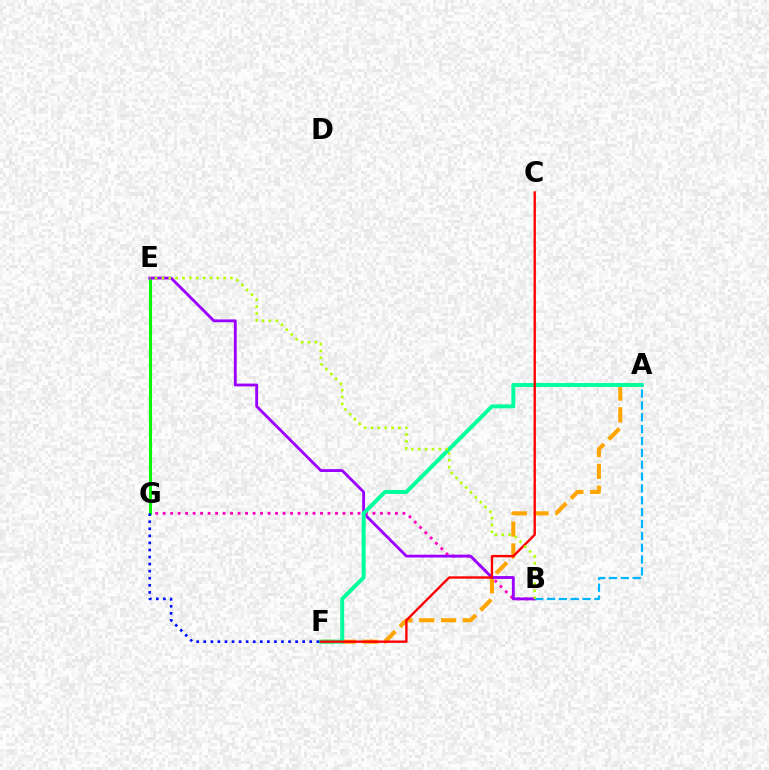{('B', 'G'): [{'color': '#ff00bd', 'line_style': 'dotted', 'thickness': 2.04}], ('A', 'F'): [{'color': '#ffa500', 'line_style': 'dashed', 'thickness': 2.96}, {'color': '#00ff9d', 'line_style': 'solid', 'thickness': 2.83}], ('E', 'G'): [{'color': '#08ff00', 'line_style': 'solid', 'thickness': 2.21}], ('B', 'E'): [{'color': '#9b00ff', 'line_style': 'solid', 'thickness': 2.04}, {'color': '#b3ff00', 'line_style': 'dotted', 'thickness': 1.86}], ('A', 'B'): [{'color': '#00b5ff', 'line_style': 'dashed', 'thickness': 1.61}], ('F', 'G'): [{'color': '#0010ff', 'line_style': 'dotted', 'thickness': 1.92}], ('C', 'F'): [{'color': '#ff0000', 'line_style': 'solid', 'thickness': 1.7}]}